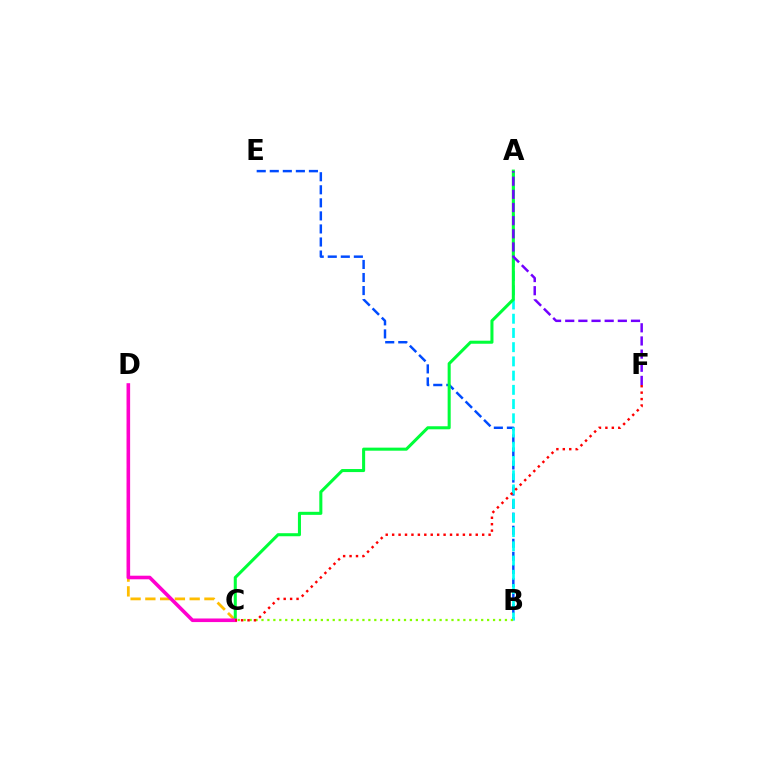{('B', 'E'): [{'color': '#004bff', 'line_style': 'dashed', 'thickness': 1.77}], ('A', 'B'): [{'color': '#00fff6', 'line_style': 'dashed', 'thickness': 1.93}], ('C', 'D'): [{'color': '#ffbd00', 'line_style': 'dashed', 'thickness': 2.01}, {'color': '#ff00cf', 'line_style': 'solid', 'thickness': 2.59}], ('A', 'C'): [{'color': '#00ff39', 'line_style': 'solid', 'thickness': 2.19}], ('A', 'F'): [{'color': '#7200ff', 'line_style': 'dashed', 'thickness': 1.79}], ('B', 'C'): [{'color': '#84ff00', 'line_style': 'dotted', 'thickness': 1.61}], ('C', 'F'): [{'color': '#ff0000', 'line_style': 'dotted', 'thickness': 1.75}]}